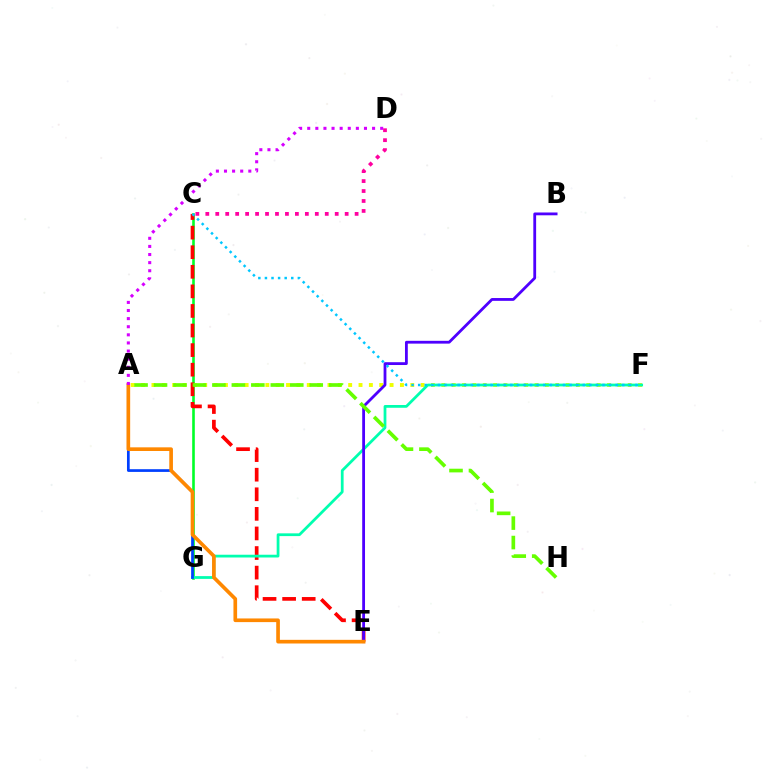{('C', 'G'): [{'color': '#00ff27', 'line_style': 'solid', 'thickness': 1.88}], ('A', 'F'): [{'color': '#eeff00', 'line_style': 'dotted', 'thickness': 2.81}], ('C', 'E'): [{'color': '#ff0000', 'line_style': 'dashed', 'thickness': 2.66}], ('F', 'G'): [{'color': '#00ffaf', 'line_style': 'solid', 'thickness': 1.99}], ('A', 'G'): [{'color': '#003fff', 'line_style': 'solid', 'thickness': 1.95}], ('B', 'E'): [{'color': '#4f00ff', 'line_style': 'solid', 'thickness': 2.02}], ('A', 'H'): [{'color': '#66ff00', 'line_style': 'dashed', 'thickness': 2.64}], ('A', 'E'): [{'color': '#ff8800', 'line_style': 'solid', 'thickness': 2.63}], ('C', 'D'): [{'color': '#ff00a0', 'line_style': 'dotted', 'thickness': 2.7}], ('C', 'F'): [{'color': '#00c7ff', 'line_style': 'dotted', 'thickness': 1.79}], ('A', 'D'): [{'color': '#d600ff', 'line_style': 'dotted', 'thickness': 2.2}]}